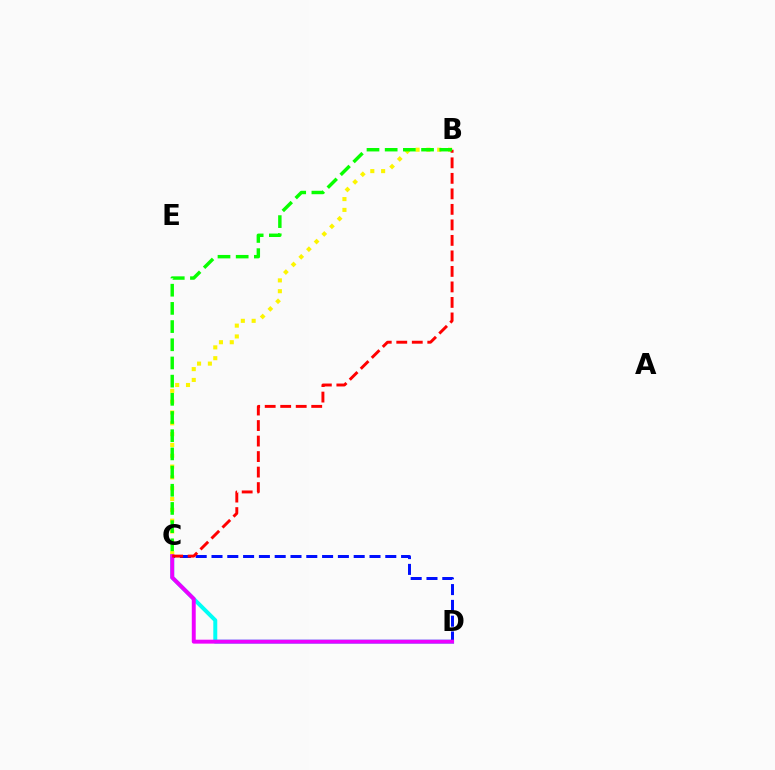{('C', 'D'): [{'color': '#00fff6', 'line_style': 'solid', 'thickness': 2.86}, {'color': '#0010ff', 'line_style': 'dashed', 'thickness': 2.15}, {'color': '#ee00ff', 'line_style': 'solid', 'thickness': 2.84}], ('B', 'C'): [{'color': '#fcf500', 'line_style': 'dotted', 'thickness': 2.94}, {'color': '#ff0000', 'line_style': 'dashed', 'thickness': 2.11}, {'color': '#08ff00', 'line_style': 'dashed', 'thickness': 2.47}]}